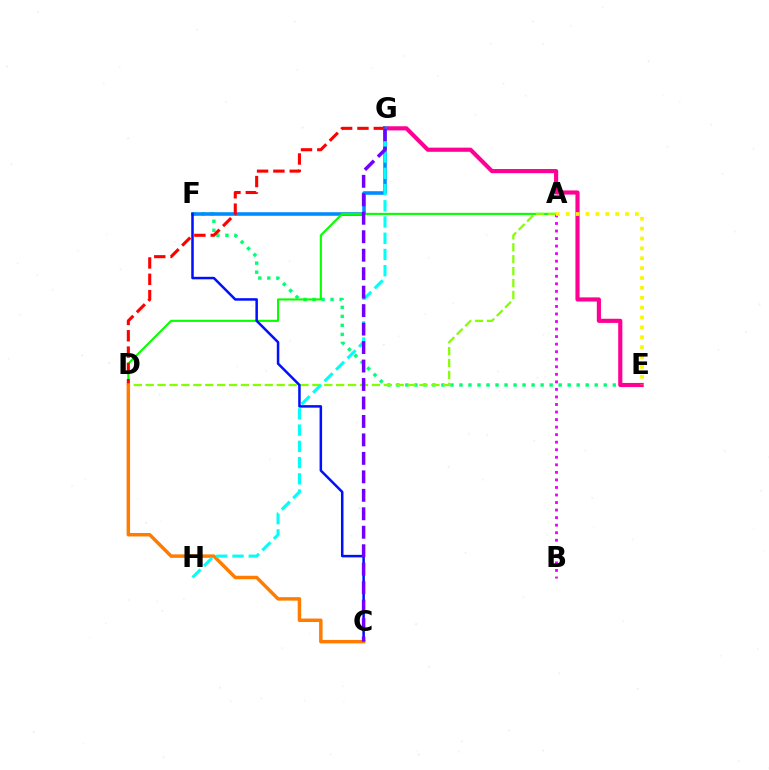{('E', 'F'): [{'color': '#00ff74', 'line_style': 'dotted', 'thickness': 2.45}], ('A', 'B'): [{'color': '#ee00ff', 'line_style': 'dotted', 'thickness': 2.05}], ('E', 'G'): [{'color': '#ff0094', 'line_style': 'solid', 'thickness': 2.98}], ('F', 'G'): [{'color': '#008cff', 'line_style': 'solid', 'thickness': 2.57}], ('A', 'D'): [{'color': '#08ff00', 'line_style': 'solid', 'thickness': 1.53}, {'color': '#84ff00', 'line_style': 'dashed', 'thickness': 1.62}], ('A', 'E'): [{'color': '#fcf500', 'line_style': 'dotted', 'thickness': 2.68}], ('C', 'F'): [{'color': '#0010ff', 'line_style': 'solid', 'thickness': 1.81}], ('D', 'G'): [{'color': '#ff0000', 'line_style': 'dashed', 'thickness': 2.22}], ('C', 'D'): [{'color': '#ff7c00', 'line_style': 'solid', 'thickness': 2.5}], ('G', 'H'): [{'color': '#00fff6', 'line_style': 'dashed', 'thickness': 2.21}], ('C', 'G'): [{'color': '#7200ff', 'line_style': 'dashed', 'thickness': 2.51}]}